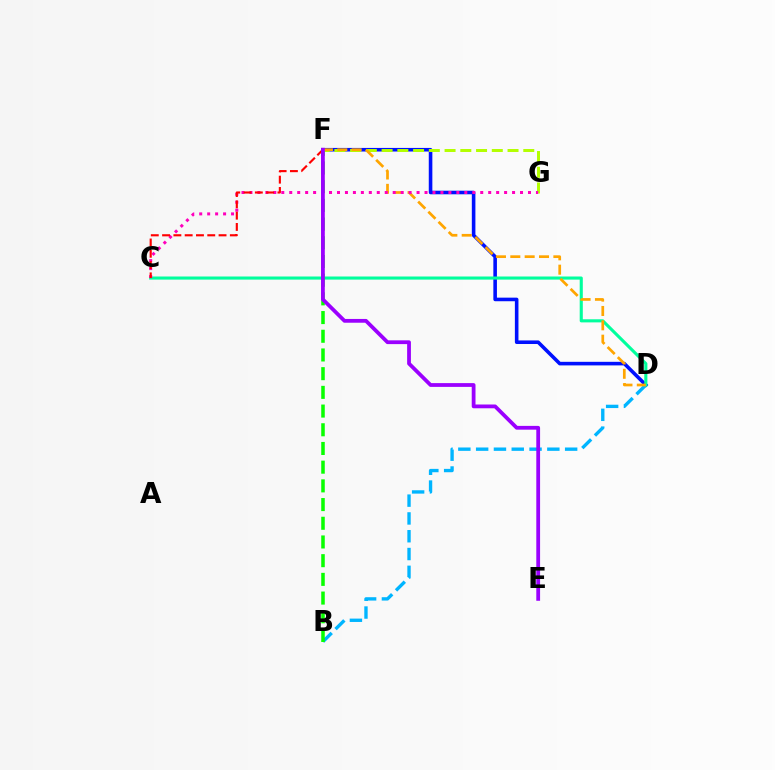{('D', 'F'): [{'color': '#0010ff', 'line_style': 'solid', 'thickness': 2.58}, {'color': '#ffa500', 'line_style': 'dashed', 'thickness': 1.95}], ('B', 'D'): [{'color': '#00b5ff', 'line_style': 'dashed', 'thickness': 2.42}], ('C', 'D'): [{'color': '#00ff9d', 'line_style': 'solid', 'thickness': 2.23}], ('F', 'G'): [{'color': '#b3ff00', 'line_style': 'dashed', 'thickness': 2.14}], ('B', 'F'): [{'color': '#08ff00', 'line_style': 'dashed', 'thickness': 2.54}], ('C', 'G'): [{'color': '#ff00bd', 'line_style': 'dotted', 'thickness': 2.16}], ('C', 'F'): [{'color': '#ff0000', 'line_style': 'dashed', 'thickness': 1.53}], ('E', 'F'): [{'color': '#9b00ff', 'line_style': 'solid', 'thickness': 2.72}]}